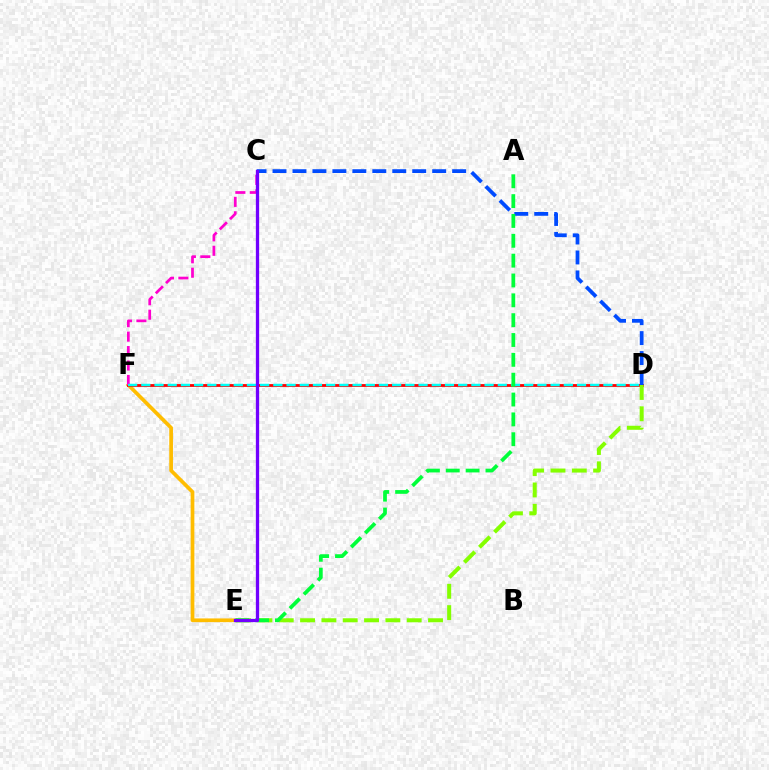{('E', 'F'): [{'color': '#ffbd00', 'line_style': 'solid', 'thickness': 2.67}], ('D', 'F'): [{'color': '#ff0000', 'line_style': 'solid', 'thickness': 2.02}, {'color': '#00fff6', 'line_style': 'dashed', 'thickness': 1.79}], ('D', 'E'): [{'color': '#84ff00', 'line_style': 'dashed', 'thickness': 2.9}], ('C', 'F'): [{'color': '#ff00cf', 'line_style': 'dashed', 'thickness': 1.96}], ('C', 'D'): [{'color': '#004bff', 'line_style': 'dashed', 'thickness': 2.71}], ('A', 'E'): [{'color': '#00ff39', 'line_style': 'dashed', 'thickness': 2.7}], ('C', 'E'): [{'color': '#7200ff', 'line_style': 'solid', 'thickness': 2.37}]}